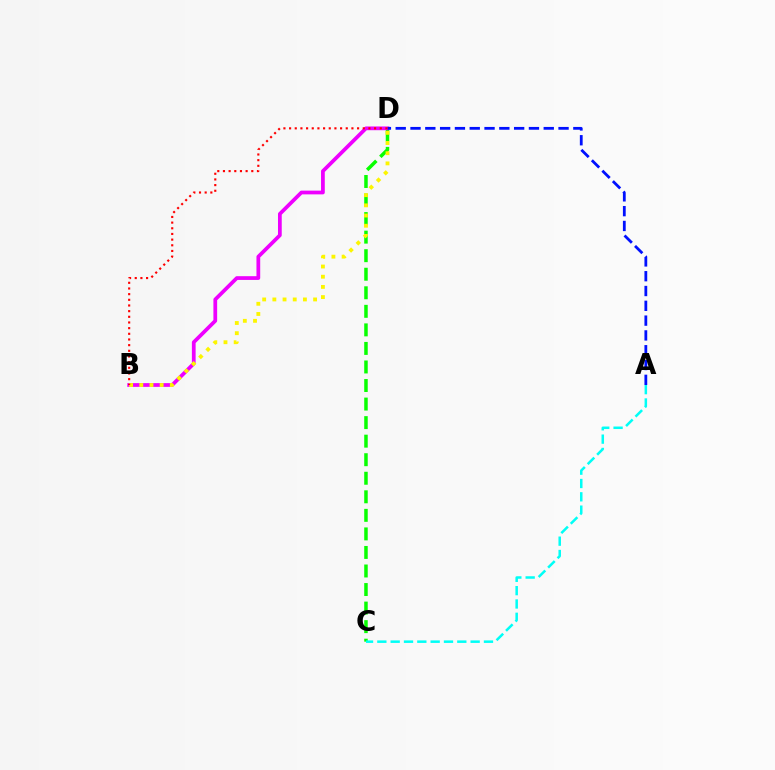{('C', 'D'): [{'color': '#08ff00', 'line_style': 'dashed', 'thickness': 2.52}], ('B', 'D'): [{'color': '#ee00ff', 'line_style': 'solid', 'thickness': 2.7}, {'color': '#fcf500', 'line_style': 'dotted', 'thickness': 2.77}, {'color': '#ff0000', 'line_style': 'dotted', 'thickness': 1.54}], ('A', 'D'): [{'color': '#0010ff', 'line_style': 'dashed', 'thickness': 2.01}], ('A', 'C'): [{'color': '#00fff6', 'line_style': 'dashed', 'thickness': 1.81}]}